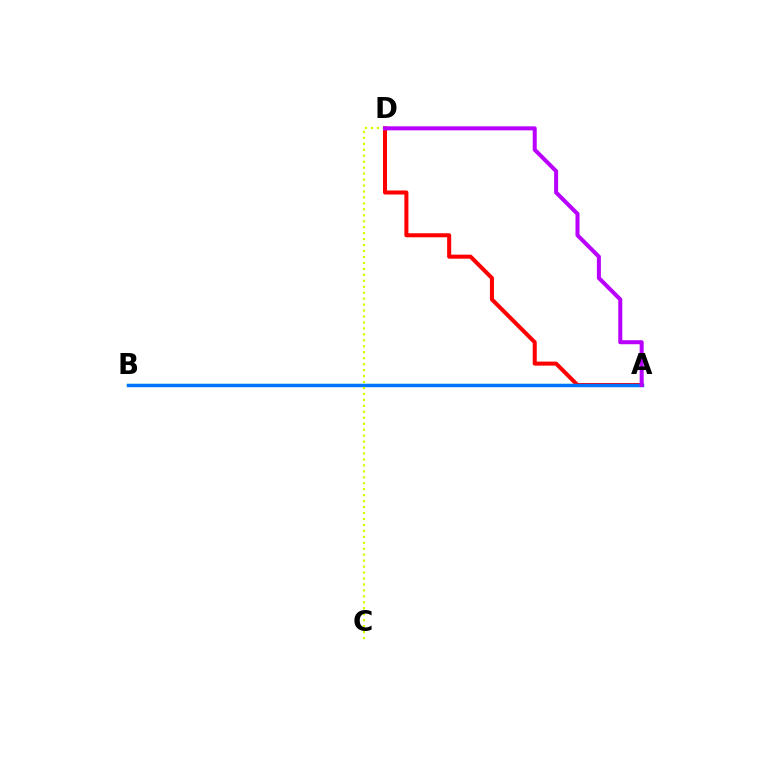{('A', 'B'): [{'color': '#00ff5c', 'line_style': 'solid', 'thickness': 1.58}, {'color': '#0074ff', 'line_style': 'solid', 'thickness': 2.48}], ('A', 'D'): [{'color': '#ff0000', 'line_style': 'solid', 'thickness': 2.91}, {'color': '#b900ff', 'line_style': 'solid', 'thickness': 2.89}], ('C', 'D'): [{'color': '#d1ff00', 'line_style': 'dotted', 'thickness': 1.62}]}